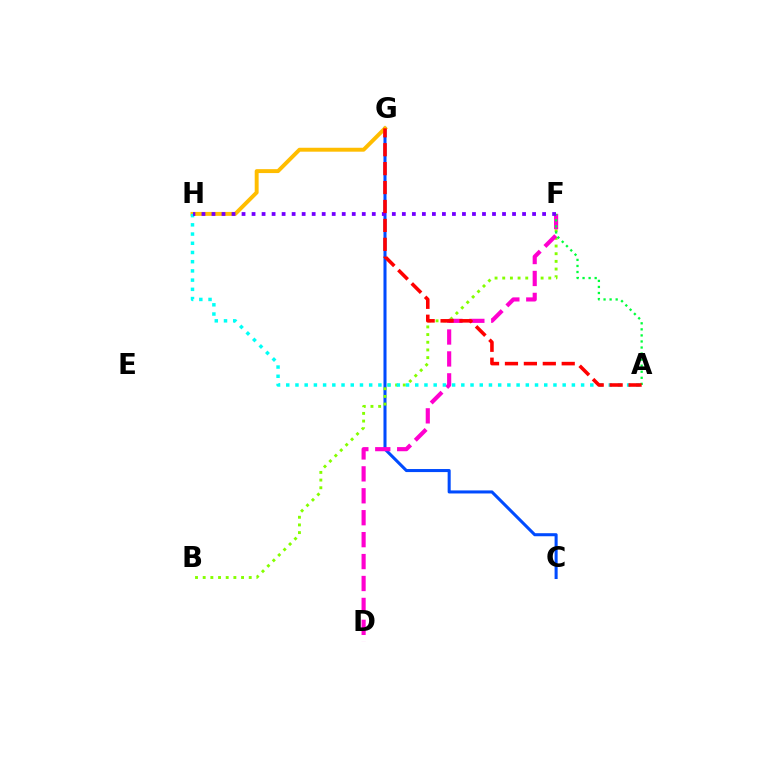{('C', 'G'): [{'color': '#004bff', 'line_style': 'solid', 'thickness': 2.19}], ('G', 'H'): [{'color': '#ffbd00', 'line_style': 'solid', 'thickness': 2.83}], ('B', 'F'): [{'color': '#84ff00', 'line_style': 'dotted', 'thickness': 2.08}], ('D', 'F'): [{'color': '#ff00cf', 'line_style': 'dashed', 'thickness': 2.98}], ('A', 'F'): [{'color': '#00ff39', 'line_style': 'dotted', 'thickness': 1.65}], ('A', 'H'): [{'color': '#00fff6', 'line_style': 'dotted', 'thickness': 2.5}], ('F', 'H'): [{'color': '#7200ff', 'line_style': 'dotted', 'thickness': 2.72}], ('A', 'G'): [{'color': '#ff0000', 'line_style': 'dashed', 'thickness': 2.57}]}